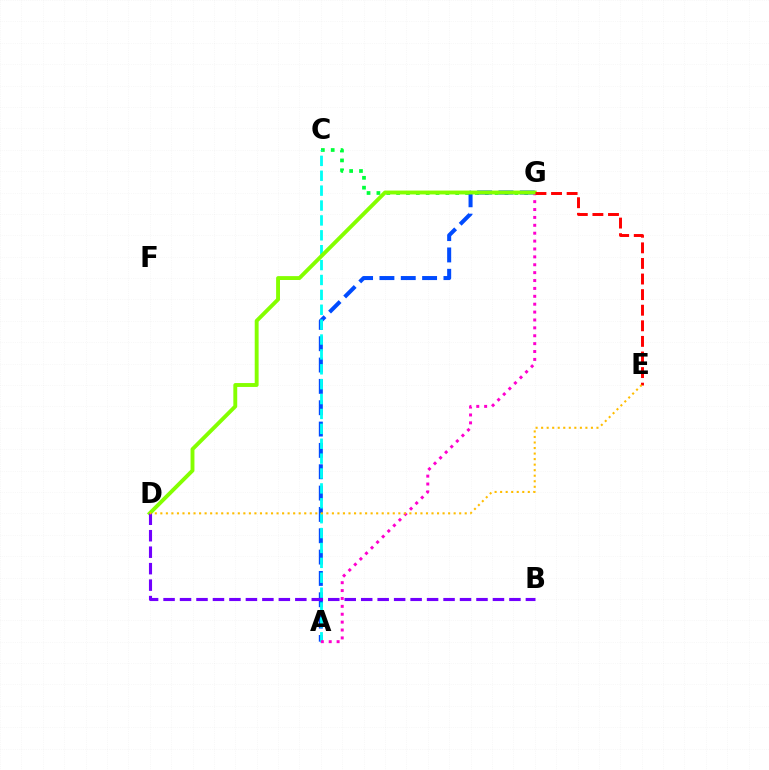{('C', 'G'): [{'color': '#00ff39', 'line_style': 'dotted', 'thickness': 2.68}], ('A', 'G'): [{'color': '#004bff', 'line_style': 'dashed', 'thickness': 2.9}, {'color': '#ff00cf', 'line_style': 'dotted', 'thickness': 2.14}], ('A', 'C'): [{'color': '#00fff6', 'line_style': 'dashed', 'thickness': 2.02}], ('D', 'G'): [{'color': '#84ff00', 'line_style': 'solid', 'thickness': 2.8}], ('B', 'D'): [{'color': '#7200ff', 'line_style': 'dashed', 'thickness': 2.24}], ('E', 'G'): [{'color': '#ff0000', 'line_style': 'dashed', 'thickness': 2.12}], ('D', 'E'): [{'color': '#ffbd00', 'line_style': 'dotted', 'thickness': 1.5}]}